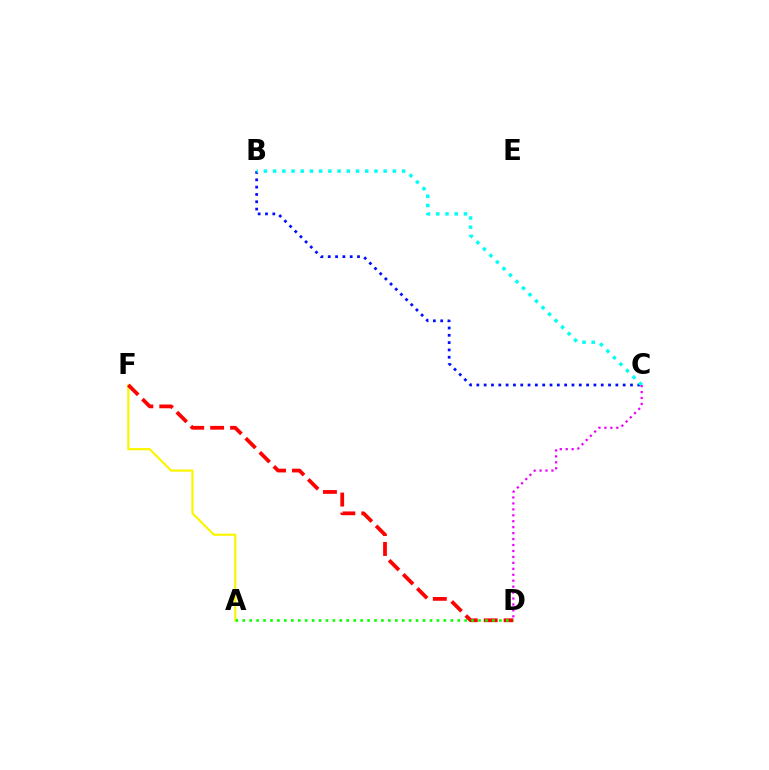{('B', 'C'): [{'color': '#0010ff', 'line_style': 'dotted', 'thickness': 1.99}, {'color': '#00fff6', 'line_style': 'dotted', 'thickness': 2.5}], ('A', 'F'): [{'color': '#fcf500', 'line_style': 'solid', 'thickness': 1.59}], ('D', 'F'): [{'color': '#ff0000', 'line_style': 'dashed', 'thickness': 2.71}], ('A', 'D'): [{'color': '#08ff00', 'line_style': 'dotted', 'thickness': 1.88}], ('C', 'D'): [{'color': '#ee00ff', 'line_style': 'dotted', 'thickness': 1.62}]}